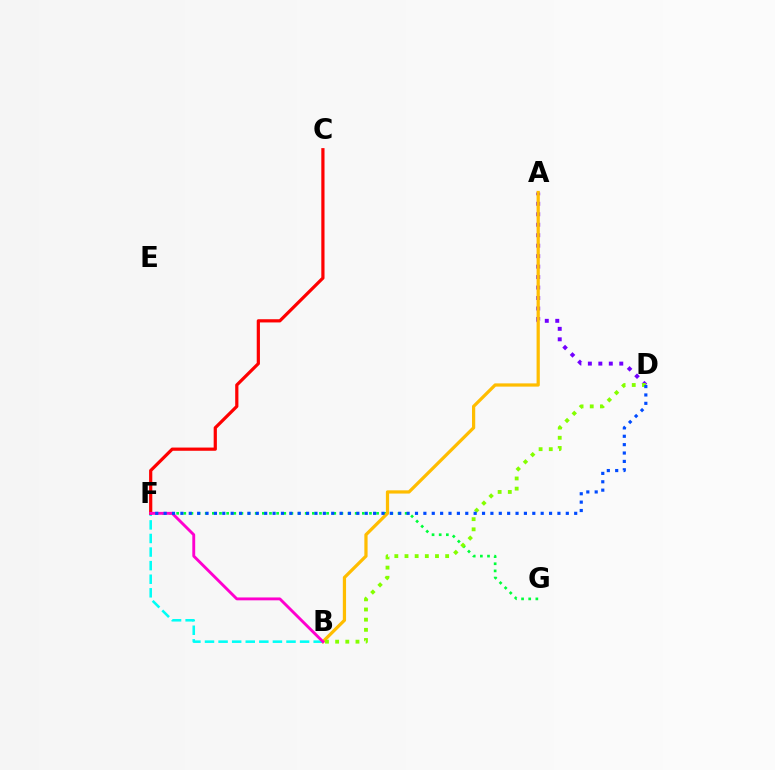{('F', 'G'): [{'color': '#00ff39', 'line_style': 'dotted', 'thickness': 1.94}], ('A', 'D'): [{'color': '#7200ff', 'line_style': 'dotted', 'thickness': 2.84}], ('A', 'B'): [{'color': '#ffbd00', 'line_style': 'solid', 'thickness': 2.33}], ('B', 'F'): [{'color': '#00fff6', 'line_style': 'dashed', 'thickness': 1.85}, {'color': '#ff00cf', 'line_style': 'solid', 'thickness': 2.07}], ('B', 'D'): [{'color': '#84ff00', 'line_style': 'dotted', 'thickness': 2.76}], ('C', 'F'): [{'color': '#ff0000', 'line_style': 'solid', 'thickness': 2.31}], ('D', 'F'): [{'color': '#004bff', 'line_style': 'dotted', 'thickness': 2.28}]}